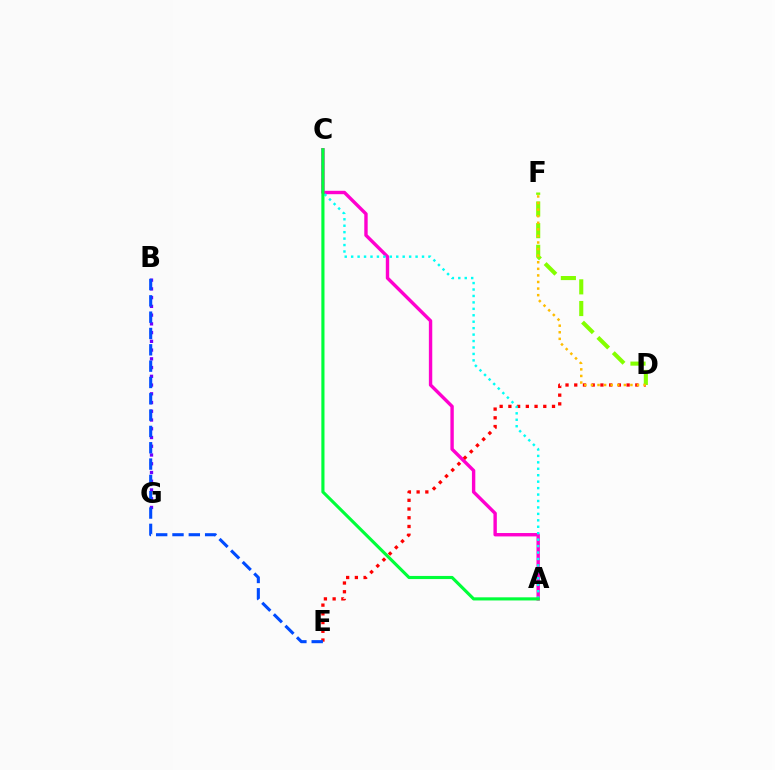{('B', 'G'): [{'color': '#7200ff', 'line_style': 'dotted', 'thickness': 2.38}], ('A', 'C'): [{'color': '#ff00cf', 'line_style': 'solid', 'thickness': 2.44}, {'color': '#00fff6', 'line_style': 'dotted', 'thickness': 1.75}, {'color': '#00ff39', 'line_style': 'solid', 'thickness': 2.26}], ('D', 'E'): [{'color': '#ff0000', 'line_style': 'dotted', 'thickness': 2.37}], ('D', 'F'): [{'color': '#84ff00', 'line_style': 'dashed', 'thickness': 2.94}, {'color': '#ffbd00', 'line_style': 'dotted', 'thickness': 1.79}], ('B', 'E'): [{'color': '#004bff', 'line_style': 'dashed', 'thickness': 2.22}]}